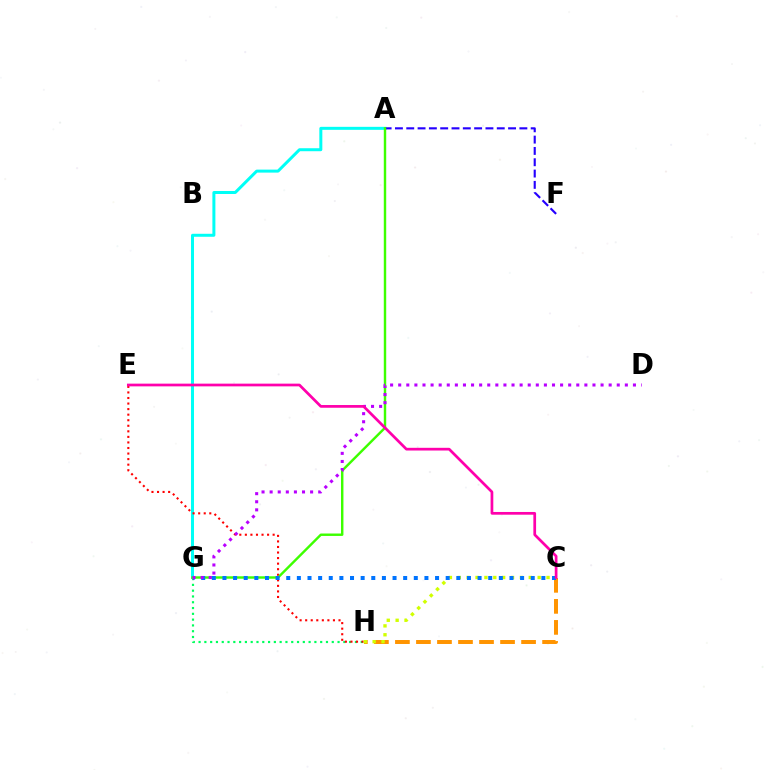{('A', 'G'): [{'color': '#00fff6', 'line_style': 'solid', 'thickness': 2.16}, {'color': '#3dff00', 'line_style': 'solid', 'thickness': 1.75}], ('C', 'H'): [{'color': '#ff9400', 'line_style': 'dashed', 'thickness': 2.86}, {'color': '#d1ff00', 'line_style': 'dotted', 'thickness': 2.41}], ('A', 'F'): [{'color': '#2500ff', 'line_style': 'dashed', 'thickness': 1.54}], ('G', 'H'): [{'color': '#00ff5c', 'line_style': 'dotted', 'thickness': 1.57}], ('E', 'H'): [{'color': '#ff0000', 'line_style': 'dotted', 'thickness': 1.51}], ('C', 'G'): [{'color': '#0074ff', 'line_style': 'dotted', 'thickness': 2.89}], ('D', 'G'): [{'color': '#b900ff', 'line_style': 'dotted', 'thickness': 2.2}], ('C', 'E'): [{'color': '#ff00ac', 'line_style': 'solid', 'thickness': 1.96}]}